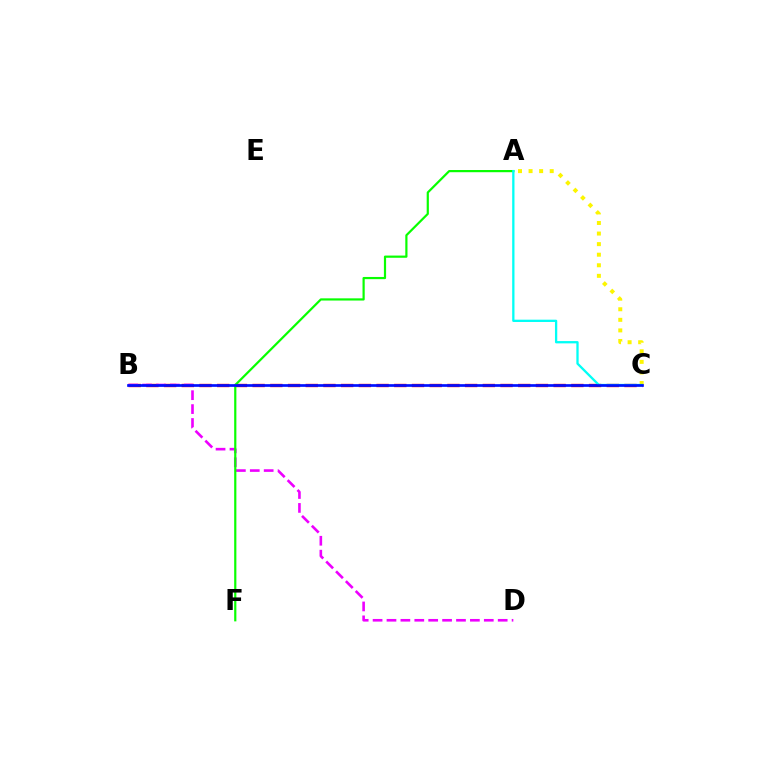{('B', 'C'): [{'color': '#ff0000', 'line_style': 'dashed', 'thickness': 2.41}, {'color': '#0010ff', 'line_style': 'solid', 'thickness': 1.94}], ('B', 'D'): [{'color': '#ee00ff', 'line_style': 'dashed', 'thickness': 1.89}], ('A', 'F'): [{'color': '#08ff00', 'line_style': 'solid', 'thickness': 1.58}], ('A', 'C'): [{'color': '#fcf500', 'line_style': 'dotted', 'thickness': 2.87}, {'color': '#00fff6', 'line_style': 'solid', 'thickness': 1.65}]}